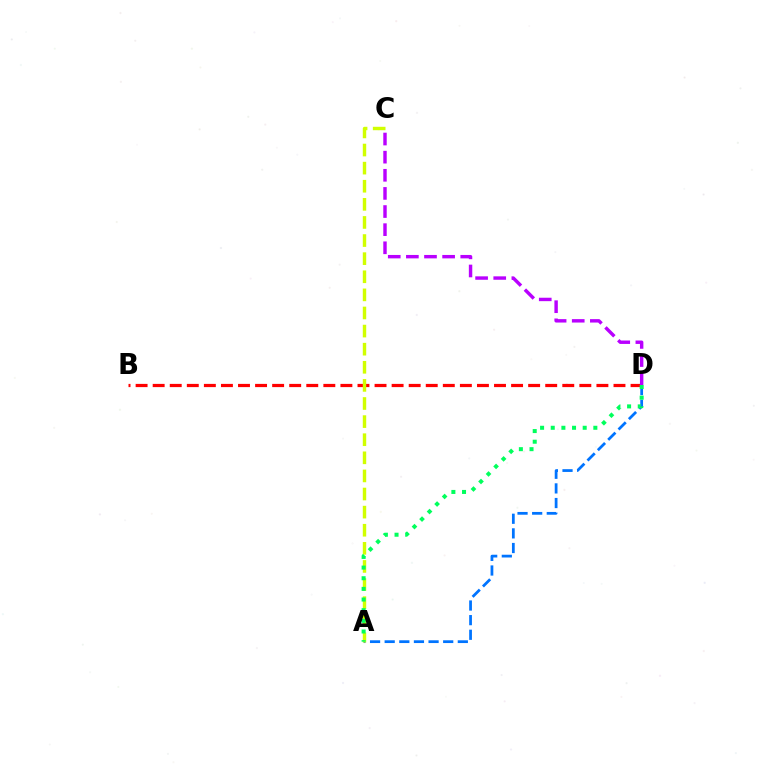{('B', 'D'): [{'color': '#ff0000', 'line_style': 'dashed', 'thickness': 2.32}], ('C', 'D'): [{'color': '#b900ff', 'line_style': 'dashed', 'thickness': 2.46}], ('A', 'D'): [{'color': '#0074ff', 'line_style': 'dashed', 'thickness': 1.99}, {'color': '#00ff5c', 'line_style': 'dotted', 'thickness': 2.89}], ('A', 'C'): [{'color': '#d1ff00', 'line_style': 'dashed', 'thickness': 2.46}]}